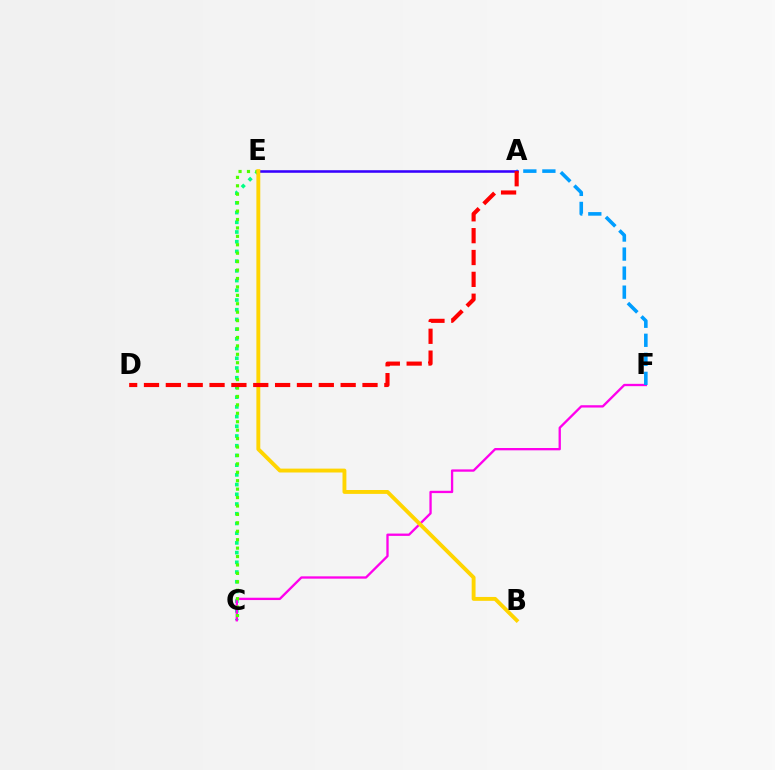{('C', 'E'): [{'color': '#00ff86', 'line_style': 'dotted', 'thickness': 2.64}, {'color': '#4fff00', 'line_style': 'dotted', 'thickness': 2.29}], ('C', 'F'): [{'color': '#ff00ed', 'line_style': 'solid', 'thickness': 1.67}], ('A', 'F'): [{'color': '#009eff', 'line_style': 'dashed', 'thickness': 2.59}], ('A', 'E'): [{'color': '#3700ff', 'line_style': 'solid', 'thickness': 1.84}], ('B', 'E'): [{'color': '#ffd500', 'line_style': 'solid', 'thickness': 2.8}], ('A', 'D'): [{'color': '#ff0000', 'line_style': 'dashed', 'thickness': 2.97}]}